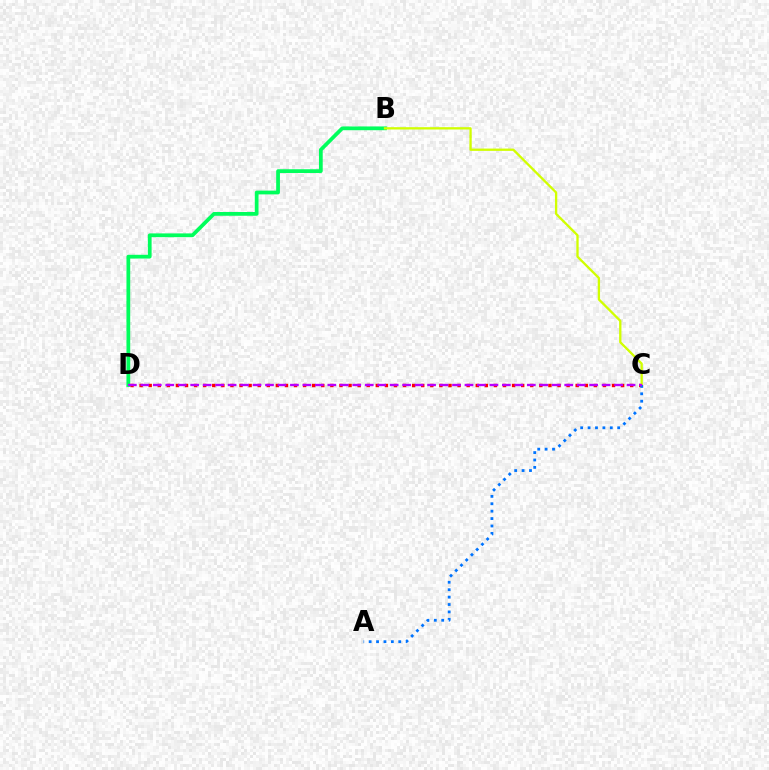{('C', 'D'): [{'color': '#ff0000', 'line_style': 'dotted', 'thickness': 2.47}, {'color': '#b900ff', 'line_style': 'dashed', 'thickness': 1.69}], ('B', 'D'): [{'color': '#00ff5c', 'line_style': 'solid', 'thickness': 2.7}], ('B', 'C'): [{'color': '#d1ff00', 'line_style': 'solid', 'thickness': 1.66}], ('A', 'C'): [{'color': '#0074ff', 'line_style': 'dotted', 'thickness': 2.01}]}